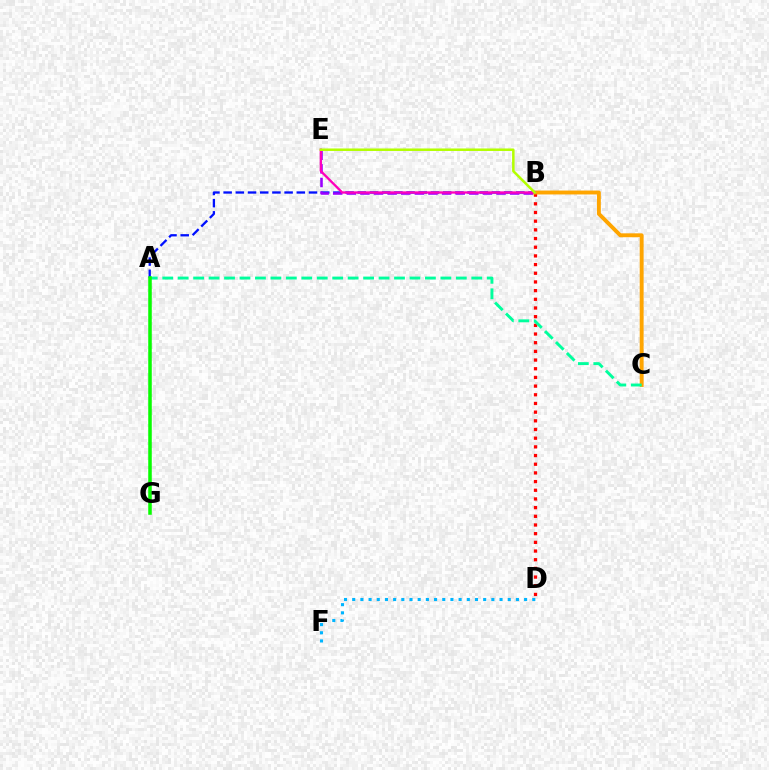{('A', 'B'): [{'color': '#0010ff', 'line_style': 'dashed', 'thickness': 1.66}], ('B', 'D'): [{'color': '#ff0000', 'line_style': 'dotted', 'thickness': 2.36}], ('B', 'E'): [{'color': '#9b00ff', 'line_style': 'dashed', 'thickness': 1.85}, {'color': '#ff00bd', 'line_style': 'solid', 'thickness': 1.66}, {'color': '#b3ff00', 'line_style': 'solid', 'thickness': 1.8}], ('B', 'C'): [{'color': '#ffa500', 'line_style': 'solid', 'thickness': 2.8}], ('D', 'F'): [{'color': '#00b5ff', 'line_style': 'dotted', 'thickness': 2.22}], ('A', 'C'): [{'color': '#00ff9d', 'line_style': 'dashed', 'thickness': 2.1}], ('A', 'G'): [{'color': '#08ff00', 'line_style': 'solid', 'thickness': 2.54}]}